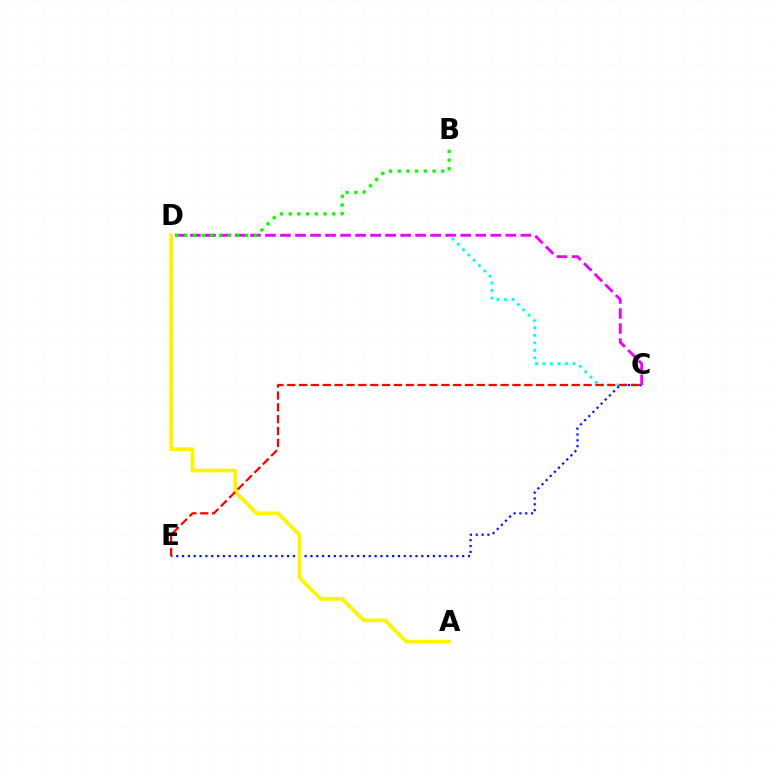{('C', 'D'): [{'color': '#00fff6', 'line_style': 'dotted', 'thickness': 2.04}, {'color': '#ee00ff', 'line_style': 'dashed', 'thickness': 2.04}], ('C', 'E'): [{'color': '#0010ff', 'line_style': 'dotted', 'thickness': 1.59}, {'color': '#ff0000', 'line_style': 'dashed', 'thickness': 1.61}], ('A', 'D'): [{'color': '#fcf500', 'line_style': 'solid', 'thickness': 2.67}], ('B', 'D'): [{'color': '#08ff00', 'line_style': 'dotted', 'thickness': 2.37}]}